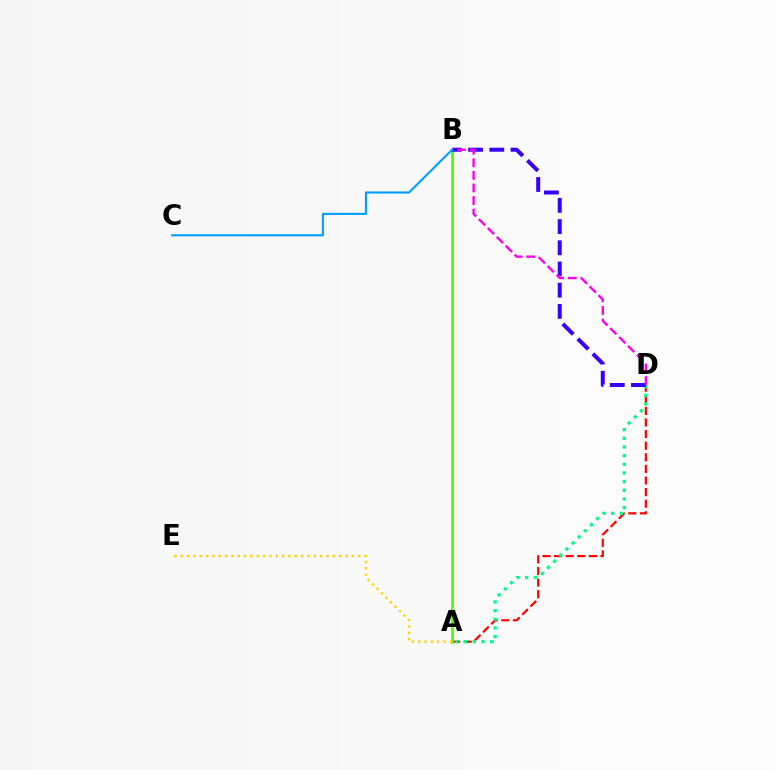{('A', 'D'): [{'color': '#ff0000', 'line_style': 'dashed', 'thickness': 1.58}, {'color': '#00ff86', 'line_style': 'dotted', 'thickness': 2.35}], ('A', 'B'): [{'color': '#4fff00', 'line_style': 'solid', 'thickness': 2.0}], ('B', 'D'): [{'color': '#3700ff', 'line_style': 'dashed', 'thickness': 2.88}, {'color': '#ff00ed', 'line_style': 'dashed', 'thickness': 1.71}], ('B', 'C'): [{'color': '#009eff', 'line_style': 'solid', 'thickness': 1.51}], ('A', 'E'): [{'color': '#ffd500', 'line_style': 'dotted', 'thickness': 1.72}]}